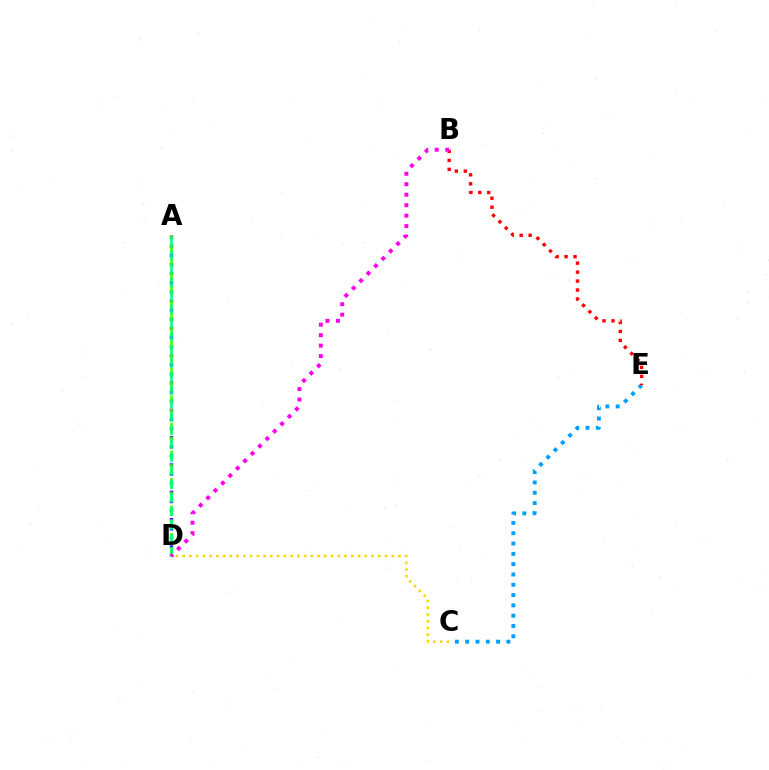{('C', 'E'): [{'color': '#009eff', 'line_style': 'dotted', 'thickness': 2.8}], ('B', 'E'): [{'color': '#ff0000', 'line_style': 'dotted', 'thickness': 2.43}], ('C', 'D'): [{'color': '#ffd500', 'line_style': 'dotted', 'thickness': 1.83}], ('A', 'D'): [{'color': '#3700ff', 'line_style': 'dotted', 'thickness': 2.48}, {'color': '#4fff00', 'line_style': 'dashed', 'thickness': 1.87}, {'color': '#00ff86', 'line_style': 'dashed', 'thickness': 1.83}], ('B', 'D'): [{'color': '#ff00ed', 'line_style': 'dotted', 'thickness': 2.84}]}